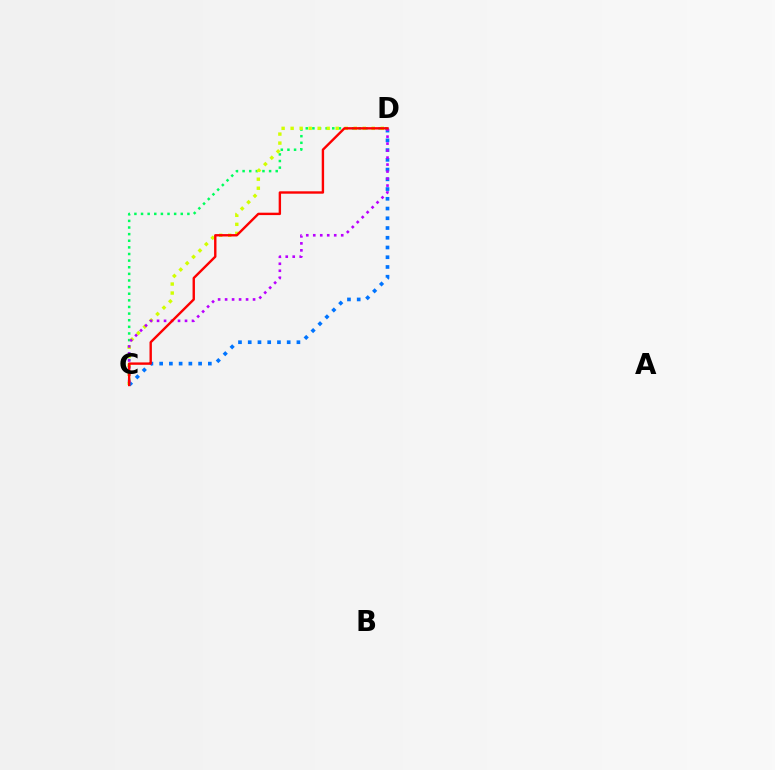{('C', 'D'): [{'color': '#00ff5c', 'line_style': 'dotted', 'thickness': 1.8}, {'color': '#d1ff00', 'line_style': 'dotted', 'thickness': 2.45}, {'color': '#0074ff', 'line_style': 'dotted', 'thickness': 2.65}, {'color': '#b900ff', 'line_style': 'dotted', 'thickness': 1.9}, {'color': '#ff0000', 'line_style': 'solid', 'thickness': 1.72}]}